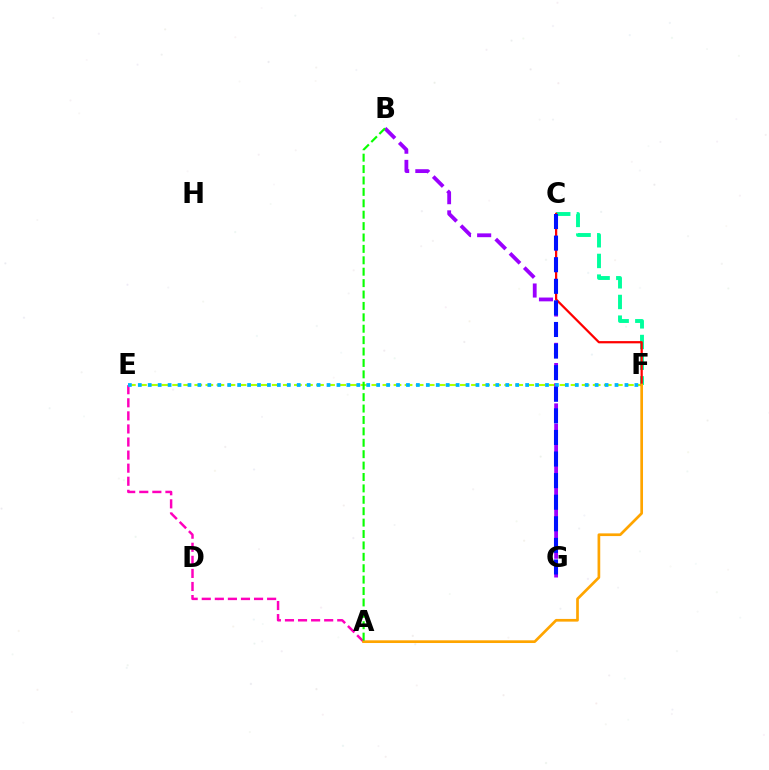{('E', 'F'): [{'color': '#b3ff00', 'line_style': 'dashed', 'thickness': 1.5}, {'color': '#00b5ff', 'line_style': 'dotted', 'thickness': 2.7}], ('C', 'F'): [{'color': '#00ff9d', 'line_style': 'dashed', 'thickness': 2.81}, {'color': '#ff0000', 'line_style': 'solid', 'thickness': 1.61}], ('A', 'E'): [{'color': '#ff00bd', 'line_style': 'dashed', 'thickness': 1.78}], ('B', 'G'): [{'color': '#9b00ff', 'line_style': 'dashed', 'thickness': 2.74}], ('A', 'F'): [{'color': '#ffa500', 'line_style': 'solid', 'thickness': 1.94}], ('C', 'G'): [{'color': '#0010ff', 'line_style': 'dashed', 'thickness': 2.93}], ('A', 'B'): [{'color': '#08ff00', 'line_style': 'dashed', 'thickness': 1.55}]}